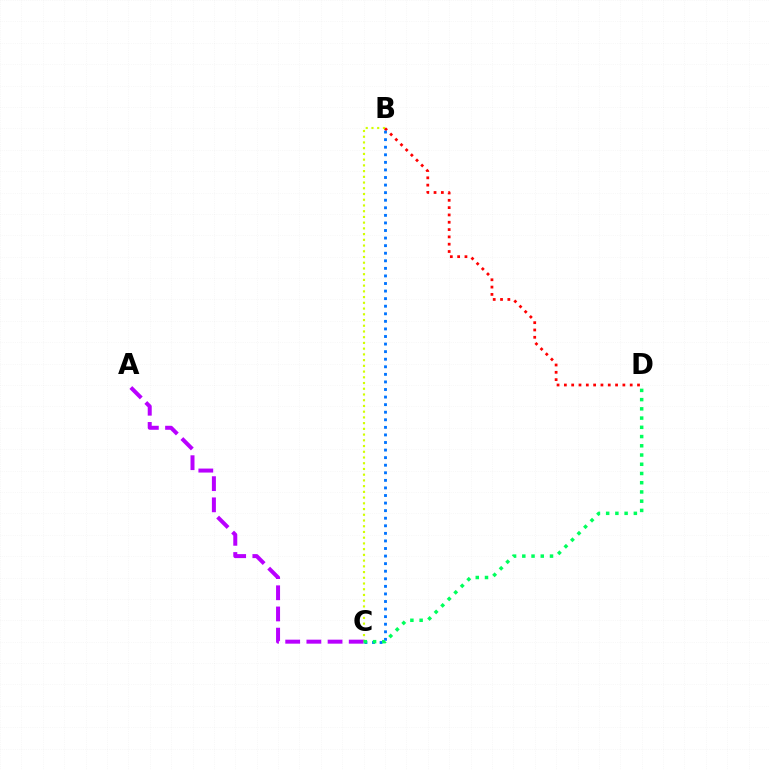{('B', 'C'): [{'color': '#d1ff00', 'line_style': 'dotted', 'thickness': 1.56}, {'color': '#0074ff', 'line_style': 'dotted', 'thickness': 2.06}], ('B', 'D'): [{'color': '#ff0000', 'line_style': 'dotted', 'thickness': 1.99}], ('A', 'C'): [{'color': '#b900ff', 'line_style': 'dashed', 'thickness': 2.88}], ('C', 'D'): [{'color': '#00ff5c', 'line_style': 'dotted', 'thickness': 2.51}]}